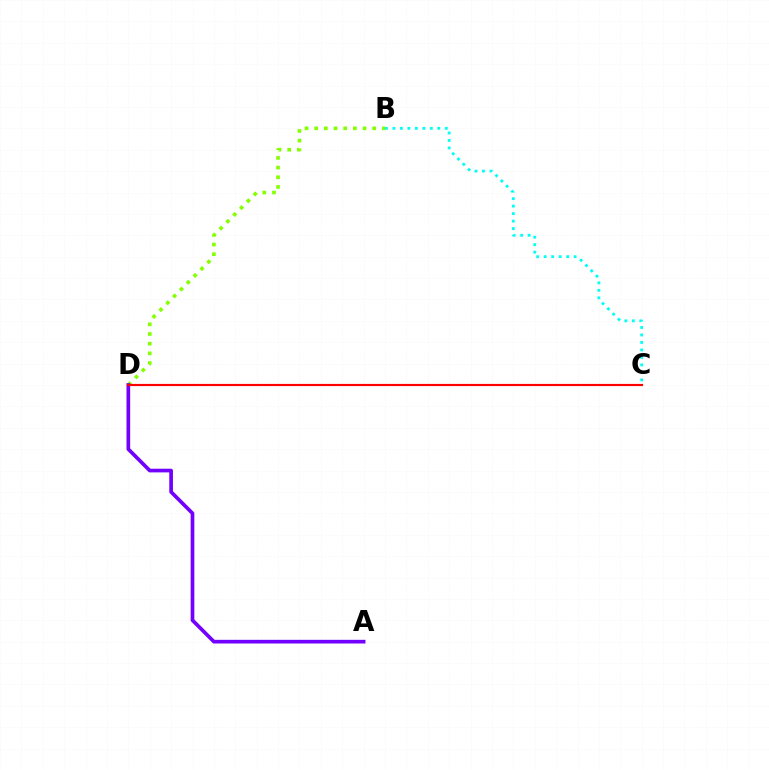{('B', 'C'): [{'color': '#00fff6', 'line_style': 'dotted', 'thickness': 2.03}], ('B', 'D'): [{'color': '#84ff00', 'line_style': 'dotted', 'thickness': 2.63}], ('A', 'D'): [{'color': '#7200ff', 'line_style': 'solid', 'thickness': 2.65}], ('C', 'D'): [{'color': '#ff0000', 'line_style': 'solid', 'thickness': 1.56}]}